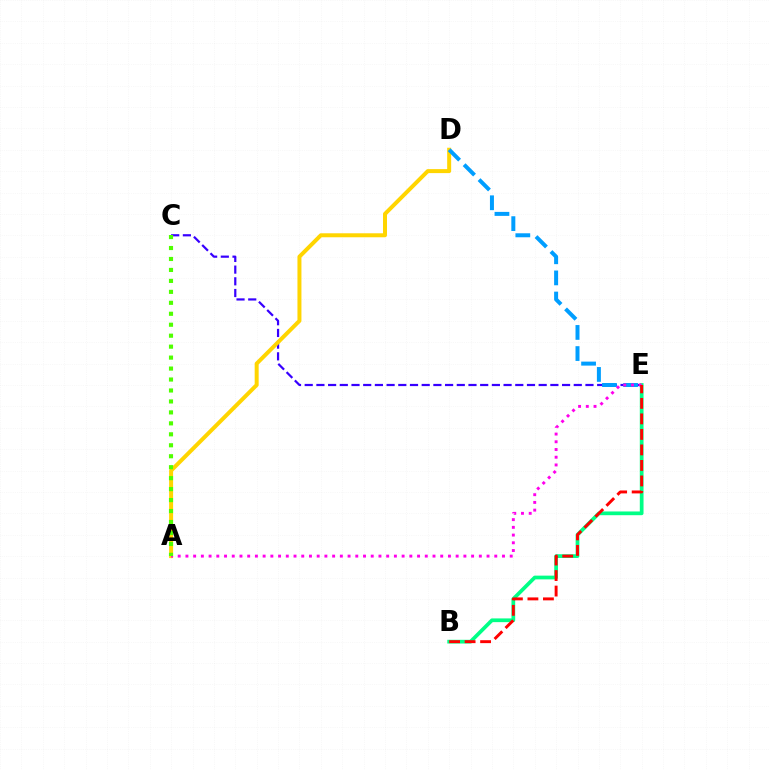{('C', 'E'): [{'color': '#3700ff', 'line_style': 'dashed', 'thickness': 1.59}], ('B', 'E'): [{'color': '#00ff86', 'line_style': 'solid', 'thickness': 2.69}, {'color': '#ff0000', 'line_style': 'dashed', 'thickness': 2.11}], ('A', 'D'): [{'color': '#ffd500', 'line_style': 'solid', 'thickness': 2.87}], ('D', 'E'): [{'color': '#009eff', 'line_style': 'dashed', 'thickness': 2.87}], ('A', 'E'): [{'color': '#ff00ed', 'line_style': 'dotted', 'thickness': 2.1}], ('A', 'C'): [{'color': '#4fff00', 'line_style': 'dotted', 'thickness': 2.98}]}